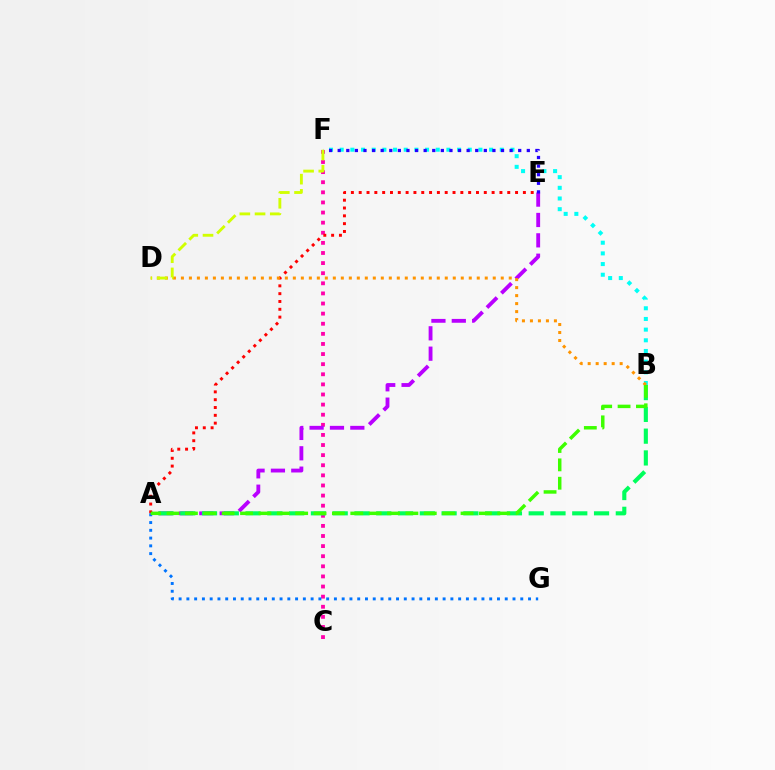{('C', 'F'): [{'color': '#ff00ac', 'line_style': 'dotted', 'thickness': 2.75}], ('B', 'F'): [{'color': '#00fff6', 'line_style': 'dotted', 'thickness': 2.9}], ('A', 'E'): [{'color': '#b900ff', 'line_style': 'dashed', 'thickness': 2.77}, {'color': '#ff0000', 'line_style': 'dotted', 'thickness': 2.12}], ('A', 'B'): [{'color': '#00ff5c', 'line_style': 'dashed', 'thickness': 2.96}, {'color': '#3dff00', 'line_style': 'dashed', 'thickness': 2.5}], ('E', 'F'): [{'color': '#2500ff', 'line_style': 'dotted', 'thickness': 2.34}], ('B', 'D'): [{'color': '#ff9400', 'line_style': 'dotted', 'thickness': 2.17}], ('A', 'G'): [{'color': '#0074ff', 'line_style': 'dotted', 'thickness': 2.11}], ('D', 'F'): [{'color': '#d1ff00', 'line_style': 'dashed', 'thickness': 2.07}]}